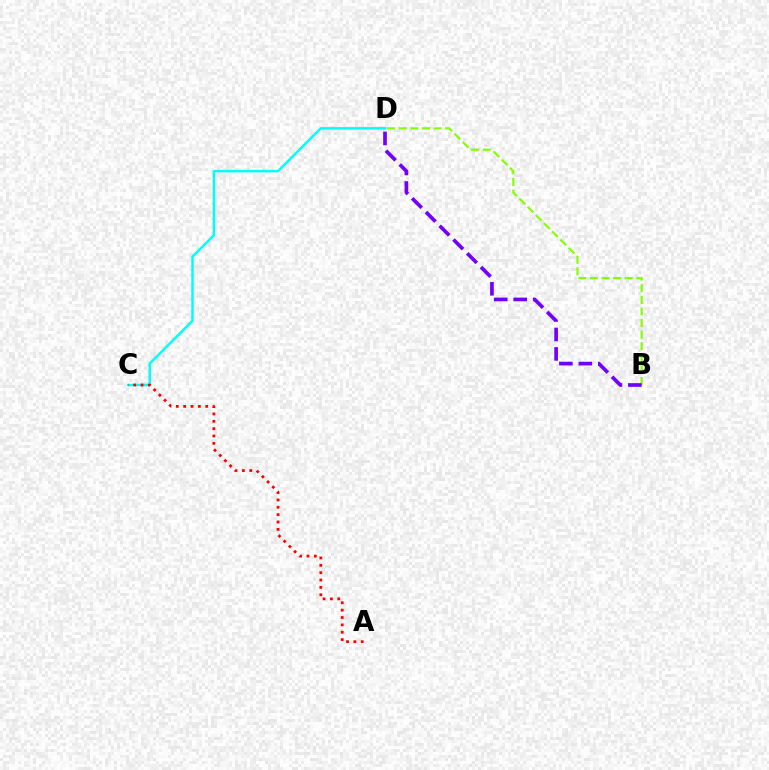{('C', 'D'): [{'color': '#00fff6', 'line_style': 'solid', 'thickness': 1.76}], ('B', 'D'): [{'color': '#84ff00', 'line_style': 'dashed', 'thickness': 1.57}, {'color': '#7200ff', 'line_style': 'dashed', 'thickness': 2.64}], ('A', 'C'): [{'color': '#ff0000', 'line_style': 'dotted', 'thickness': 2.0}]}